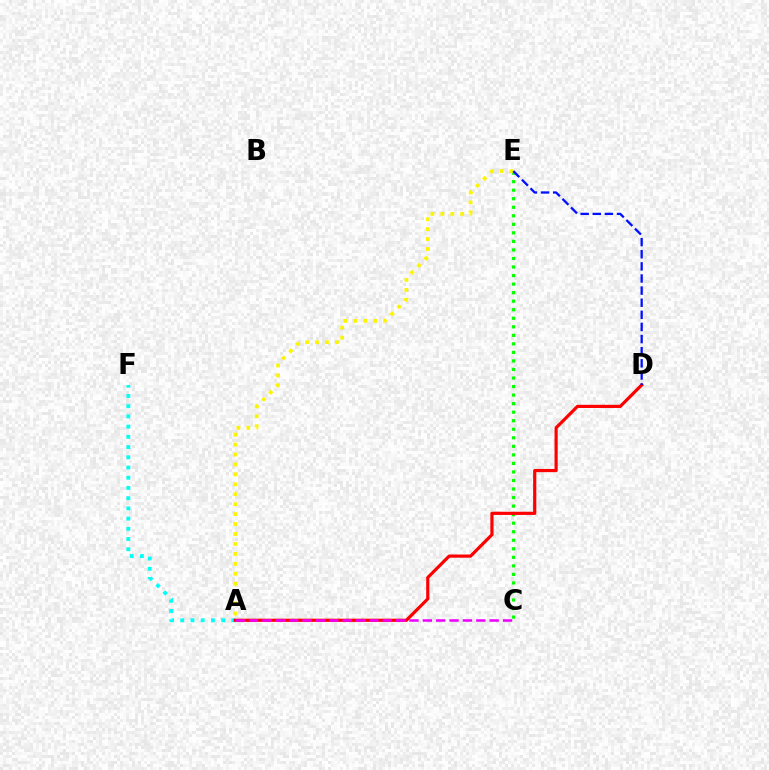{('C', 'E'): [{'color': '#08ff00', 'line_style': 'dotted', 'thickness': 2.32}], ('A', 'F'): [{'color': '#00fff6', 'line_style': 'dotted', 'thickness': 2.78}], ('A', 'D'): [{'color': '#ff0000', 'line_style': 'solid', 'thickness': 2.29}], ('A', 'C'): [{'color': '#ee00ff', 'line_style': 'dashed', 'thickness': 1.82}], ('A', 'E'): [{'color': '#fcf500', 'line_style': 'dotted', 'thickness': 2.7}], ('D', 'E'): [{'color': '#0010ff', 'line_style': 'dashed', 'thickness': 1.65}]}